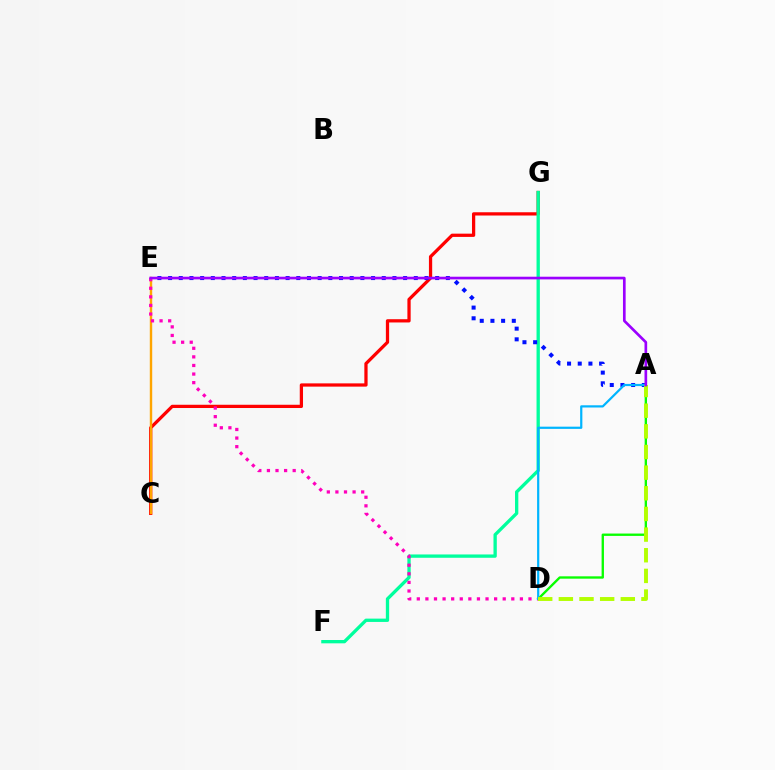{('C', 'G'): [{'color': '#ff0000', 'line_style': 'solid', 'thickness': 2.34}], ('F', 'G'): [{'color': '#00ff9d', 'line_style': 'solid', 'thickness': 2.39}], ('A', 'D'): [{'color': '#08ff00', 'line_style': 'solid', 'thickness': 1.7}, {'color': '#00b5ff', 'line_style': 'solid', 'thickness': 1.59}, {'color': '#b3ff00', 'line_style': 'dashed', 'thickness': 2.81}], ('C', 'E'): [{'color': '#ffa500', 'line_style': 'solid', 'thickness': 1.74}], ('A', 'E'): [{'color': '#0010ff', 'line_style': 'dotted', 'thickness': 2.9}, {'color': '#9b00ff', 'line_style': 'solid', 'thickness': 1.92}], ('D', 'E'): [{'color': '#ff00bd', 'line_style': 'dotted', 'thickness': 2.33}]}